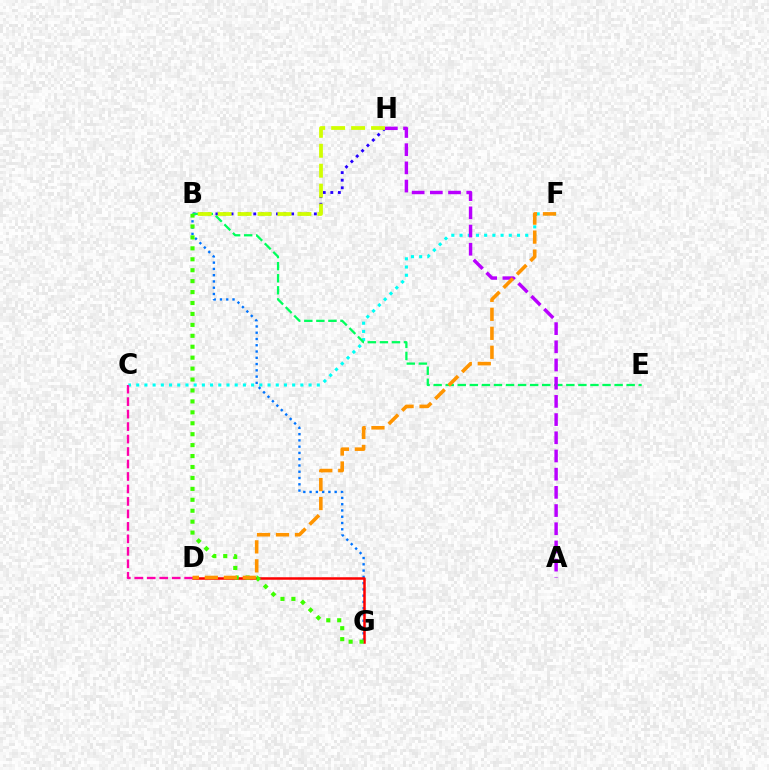{('C', 'F'): [{'color': '#00fff6', 'line_style': 'dotted', 'thickness': 2.23}], ('B', 'H'): [{'color': '#2500ff', 'line_style': 'dotted', 'thickness': 2.06}, {'color': '#d1ff00', 'line_style': 'dashed', 'thickness': 2.71}], ('B', 'G'): [{'color': '#0074ff', 'line_style': 'dotted', 'thickness': 1.7}, {'color': '#3dff00', 'line_style': 'dotted', 'thickness': 2.97}], ('D', 'G'): [{'color': '#ff0000', 'line_style': 'solid', 'thickness': 1.81}], ('B', 'E'): [{'color': '#00ff5c', 'line_style': 'dashed', 'thickness': 1.64}], ('C', 'D'): [{'color': '#ff00ac', 'line_style': 'dashed', 'thickness': 1.69}], ('A', 'H'): [{'color': '#b900ff', 'line_style': 'dashed', 'thickness': 2.47}], ('D', 'F'): [{'color': '#ff9400', 'line_style': 'dashed', 'thickness': 2.58}]}